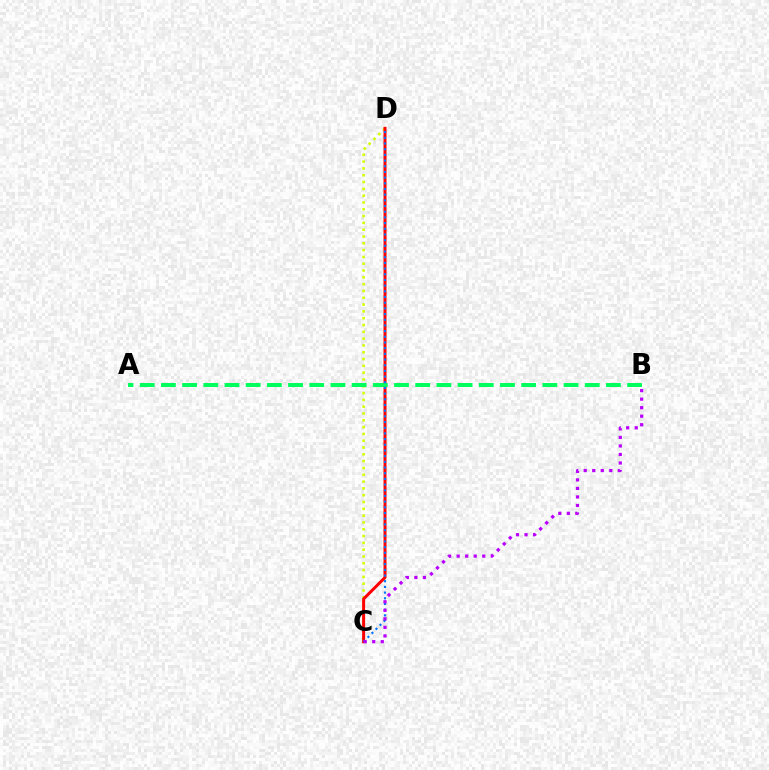{('C', 'D'): [{'color': '#d1ff00', 'line_style': 'dotted', 'thickness': 1.85}, {'color': '#ff0000', 'line_style': 'solid', 'thickness': 2.15}, {'color': '#0074ff', 'line_style': 'dotted', 'thickness': 1.54}], ('A', 'B'): [{'color': '#00ff5c', 'line_style': 'dashed', 'thickness': 2.88}], ('B', 'C'): [{'color': '#b900ff', 'line_style': 'dotted', 'thickness': 2.32}]}